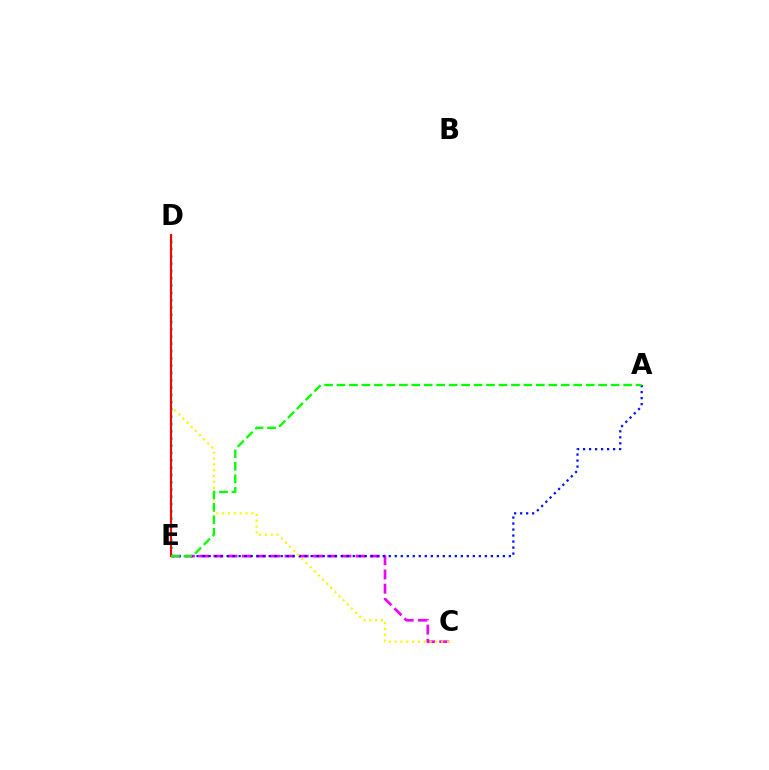{('C', 'E'): [{'color': '#ee00ff', 'line_style': 'dashed', 'thickness': 1.93}], ('A', 'E'): [{'color': '#0010ff', 'line_style': 'dotted', 'thickness': 1.63}, {'color': '#08ff00', 'line_style': 'dashed', 'thickness': 1.69}], ('D', 'E'): [{'color': '#00fff6', 'line_style': 'dotted', 'thickness': 1.98}, {'color': '#ff0000', 'line_style': 'solid', 'thickness': 1.55}], ('C', 'D'): [{'color': '#fcf500', 'line_style': 'dotted', 'thickness': 1.58}]}